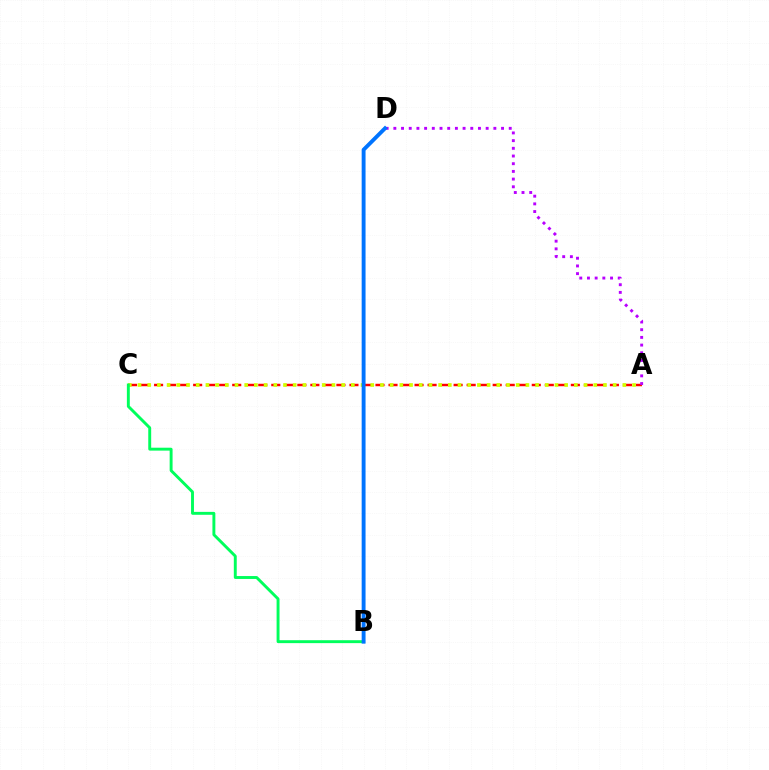{('A', 'C'): [{'color': '#ff0000', 'line_style': 'dashed', 'thickness': 1.77}, {'color': '#d1ff00', 'line_style': 'dotted', 'thickness': 2.63}], ('A', 'D'): [{'color': '#b900ff', 'line_style': 'dotted', 'thickness': 2.09}], ('B', 'C'): [{'color': '#00ff5c', 'line_style': 'solid', 'thickness': 2.1}], ('B', 'D'): [{'color': '#0074ff', 'line_style': 'solid', 'thickness': 2.8}]}